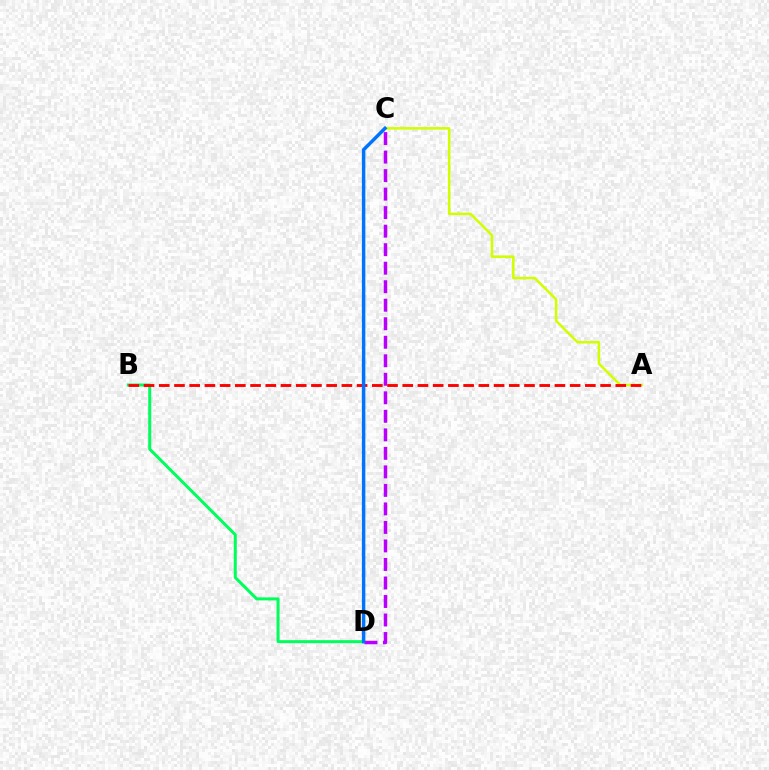{('B', 'D'): [{'color': '#00ff5c', 'line_style': 'solid', 'thickness': 2.17}], ('C', 'D'): [{'color': '#b900ff', 'line_style': 'dashed', 'thickness': 2.52}, {'color': '#0074ff', 'line_style': 'solid', 'thickness': 2.49}], ('A', 'C'): [{'color': '#d1ff00', 'line_style': 'solid', 'thickness': 1.82}], ('A', 'B'): [{'color': '#ff0000', 'line_style': 'dashed', 'thickness': 2.07}]}